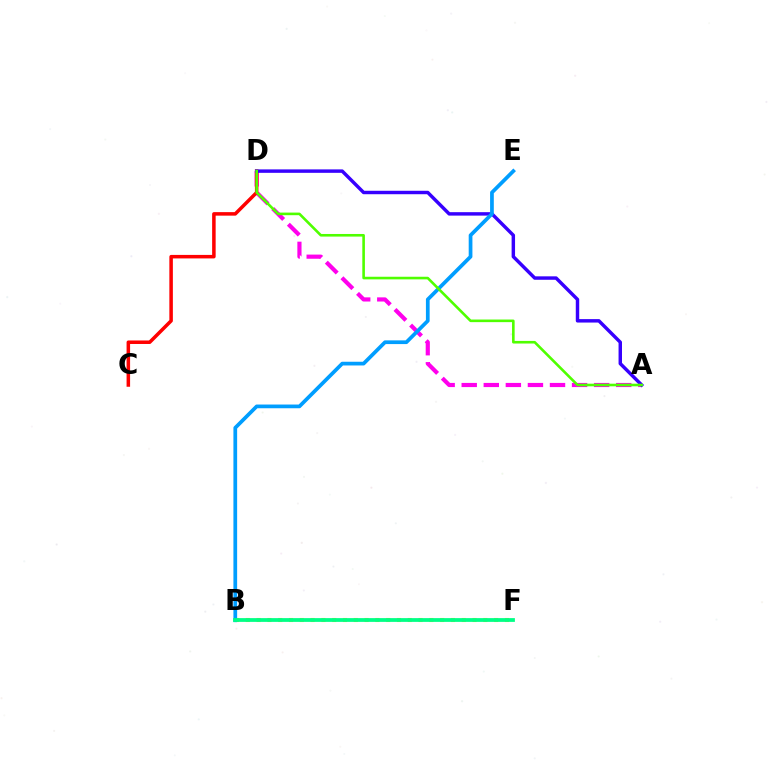{('B', 'F'): [{'color': '#ffd500', 'line_style': 'dotted', 'thickness': 2.93}, {'color': '#00ff86', 'line_style': 'solid', 'thickness': 2.72}], ('A', 'D'): [{'color': '#ff00ed', 'line_style': 'dashed', 'thickness': 3.0}, {'color': '#3700ff', 'line_style': 'solid', 'thickness': 2.48}, {'color': '#4fff00', 'line_style': 'solid', 'thickness': 1.88}], ('C', 'D'): [{'color': '#ff0000', 'line_style': 'solid', 'thickness': 2.53}], ('B', 'E'): [{'color': '#009eff', 'line_style': 'solid', 'thickness': 2.68}]}